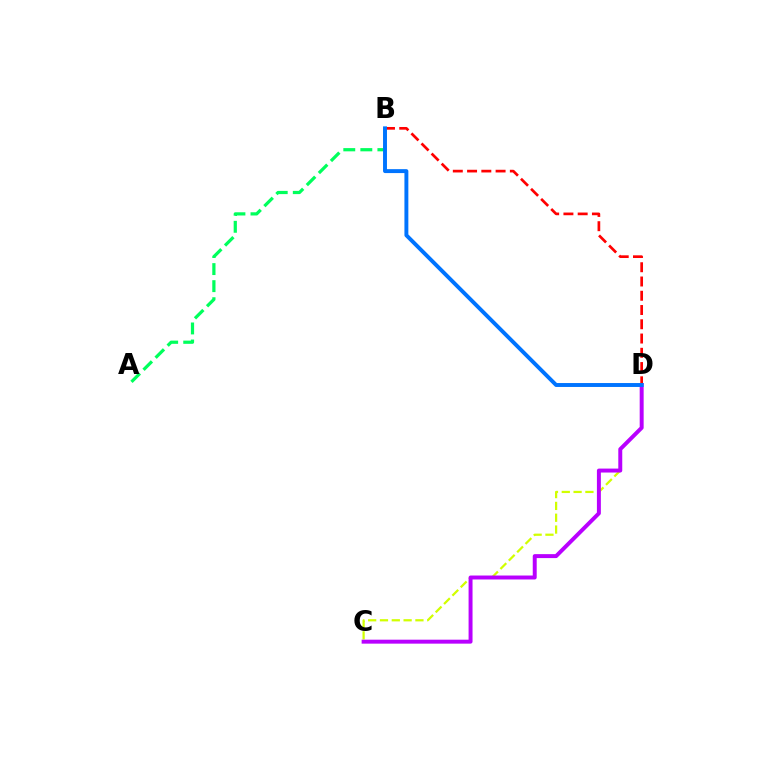{('A', 'B'): [{'color': '#00ff5c', 'line_style': 'dashed', 'thickness': 2.32}], ('C', 'D'): [{'color': '#d1ff00', 'line_style': 'dashed', 'thickness': 1.61}, {'color': '#b900ff', 'line_style': 'solid', 'thickness': 2.85}], ('B', 'D'): [{'color': '#ff0000', 'line_style': 'dashed', 'thickness': 1.94}, {'color': '#0074ff', 'line_style': 'solid', 'thickness': 2.83}]}